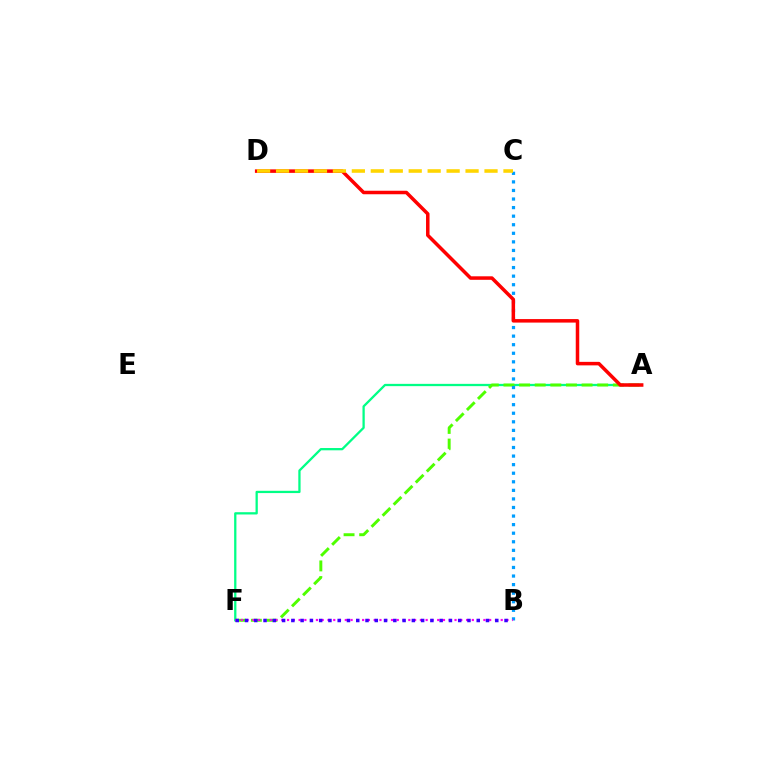{('A', 'F'): [{'color': '#00ff86', 'line_style': 'solid', 'thickness': 1.64}, {'color': '#4fff00', 'line_style': 'dashed', 'thickness': 2.12}], ('B', 'C'): [{'color': '#009eff', 'line_style': 'dotted', 'thickness': 2.33}], ('A', 'D'): [{'color': '#ff0000', 'line_style': 'solid', 'thickness': 2.53}], ('B', 'F'): [{'color': '#ff00ed', 'line_style': 'dotted', 'thickness': 1.57}, {'color': '#3700ff', 'line_style': 'dotted', 'thickness': 2.52}], ('C', 'D'): [{'color': '#ffd500', 'line_style': 'dashed', 'thickness': 2.57}]}